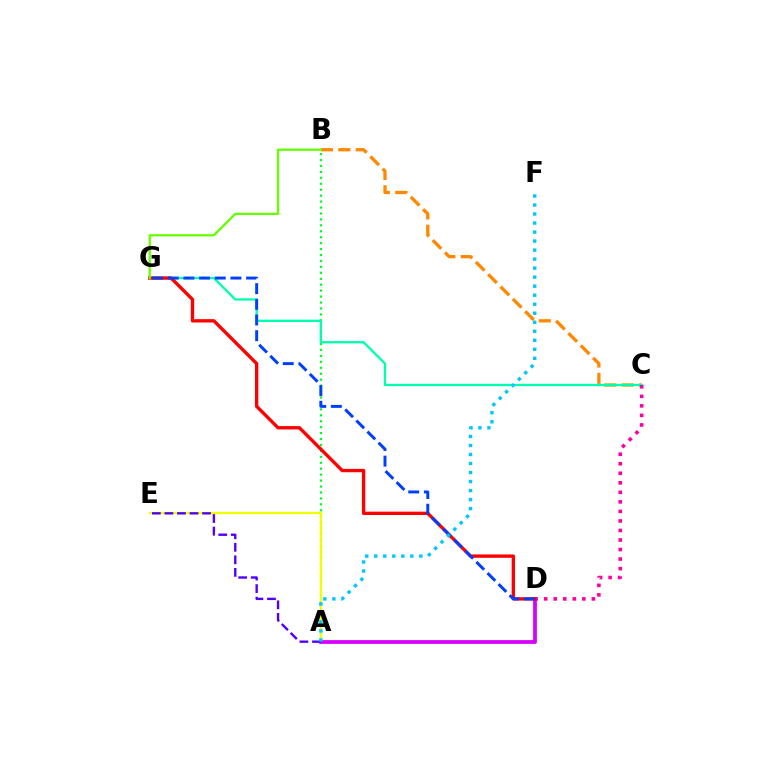{('B', 'C'): [{'color': '#ff8800', 'line_style': 'dashed', 'thickness': 2.37}], ('A', 'B'): [{'color': '#00ff27', 'line_style': 'dotted', 'thickness': 1.61}], ('C', 'G'): [{'color': '#00ffaf', 'line_style': 'solid', 'thickness': 1.66}], ('A', 'E'): [{'color': '#eeff00', 'line_style': 'solid', 'thickness': 1.63}, {'color': '#4f00ff', 'line_style': 'dashed', 'thickness': 1.7}], ('C', 'D'): [{'color': '#ff00a0', 'line_style': 'dotted', 'thickness': 2.59}], ('A', 'D'): [{'color': '#d600ff', 'line_style': 'solid', 'thickness': 2.7}], ('D', 'G'): [{'color': '#ff0000', 'line_style': 'solid', 'thickness': 2.41}, {'color': '#003fff', 'line_style': 'dashed', 'thickness': 2.13}], ('B', 'G'): [{'color': '#66ff00', 'line_style': 'solid', 'thickness': 1.65}], ('A', 'F'): [{'color': '#00c7ff', 'line_style': 'dotted', 'thickness': 2.45}]}